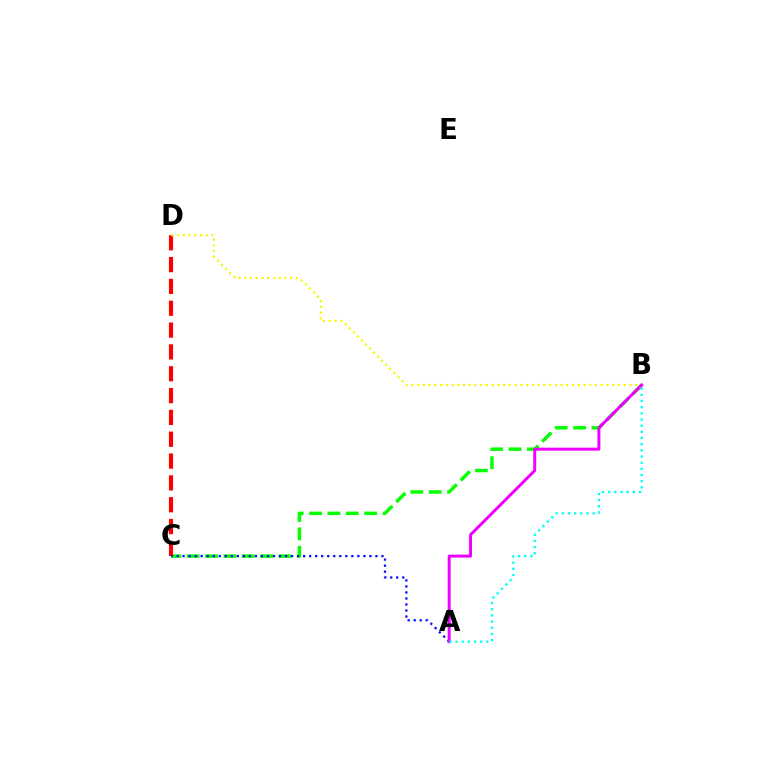{('B', 'C'): [{'color': '#08ff00', 'line_style': 'dashed', 'thickness': 2.49}], ('C', 'D'): [{'color': '#ff0000', 'line_style': 'dashed', 'thickness': 2.97}], ('B', 'D'): [{'color': '#fcf500', 'line_style': 'dotted', 'thickness': 1.56}], ('A', 'C'): [{'color': '#0010ff', 'line_style': 'dotted', 'thickness': 1.64}], ('A', 'B'): [{'color': '#ee00ff', 'line_style': 'solid', 'thickness': 2.15}, {'color': '#00fff6', 'line_style': 'dotted', 'thickness': 1.68}]}